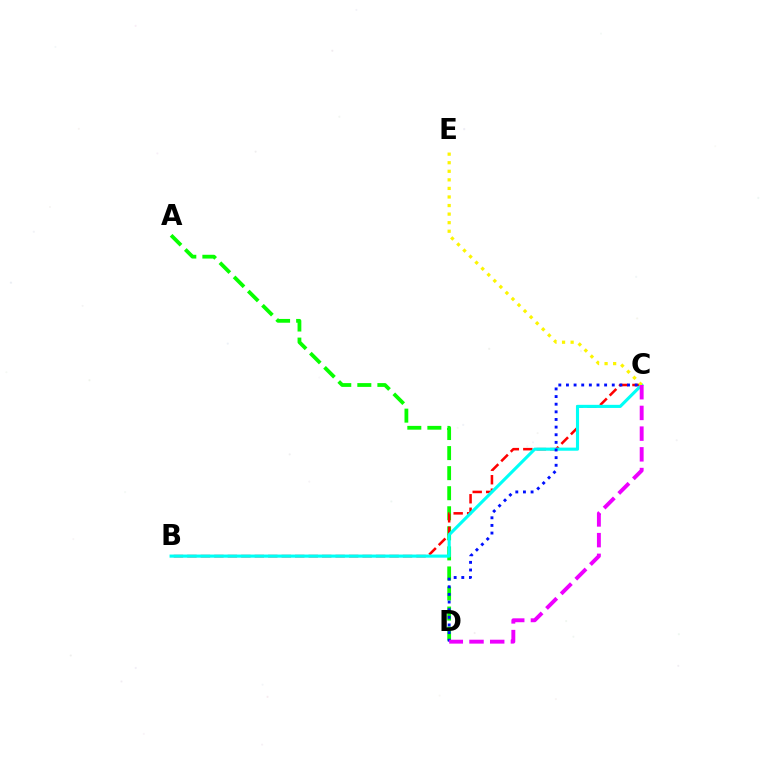{('A', 'D'): [{'color': '#08ff00', 'line_style': 'dashed', 'thickness': 2.72}], ('B', 'C'): [{'color': '#ff0000', 'line_style': 'dashed', 'thickness': 1.83}, {'color': '#00fff6', 'line_style': 'solid', 'thickness': 2.24}], ('C', 'E'): [{'color': '#fcf500', 'line_style': 'dotted', 'thickness': 2.33}], ('C', 'D'): [{'color': '#0010ff', 'line_style': 'dotted', 'thickness': 2.07}, {'color': '#ee00ff', 'line_style': 'dashed', 'thickness': 2.81}]}